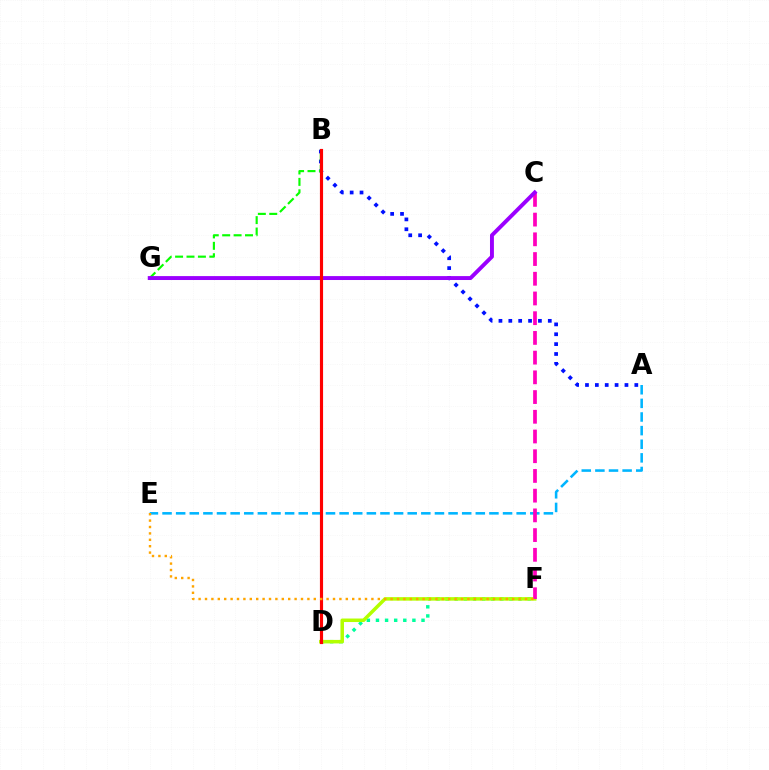{('A', 'E'): [{'color': '#00b5ff', 'line_style': 'dashed', 'thickness': 1.85}], ('A', 'B'): [{'color': '#0010ff', 'line_style': 'dotted', 'thickness': 2.68}], ('D', 'F'): [{'color': '#00ff9d', 'line_style': 'dotted', 'thickness': 2.48}, {'color': '#b3ff00', 'line_style': 'solid', 'thickness': 2.53}], ('B', 'G'): [{'color': '#08ff00', 'line_style': 'dashed', 'thickness': 1.55}], ('C', 'F'): [{'color': '#ff00bd', 'line_style': 'dashed', 'thickness': 2.68}], ('C', 'G'): [{'color': '#9b00ff', 'line_style': 'solid', 'thickness': 2.82}], ('B', 'D'): [{'color': '#ff0000', 'line_style': 'solid', 'thickness': 2.26}], ('E', 'F'): [{'color': '#ffa500', 'line_style': 'dotted', 'thickness': 1.74}]}